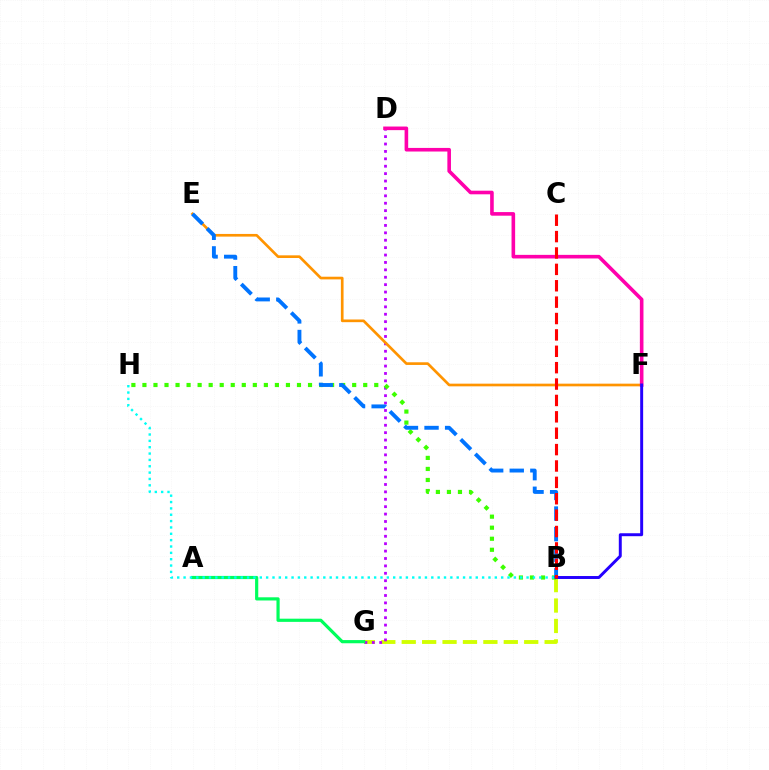{('B', 'G'): [{'color': '#d1ff00', 'line_style': 'dashed', 'thickness': 2.77}], ('D', 'G'): [{'color': '#b900ff', 'line_style': 'dotted', 'thickness': 2.01}], ('A', 'G'): [{'color': '#00ff5c', 'line_style': 'solid', 'thickness': 2.29}], ('B', 'H'): [{'color': '#3dff00', 'line_style': 'dotted', 'thickness': 3.0}, {'color': '#00fff6', 'line_style': 'dotted', 'thickness': 1.73}], ('E', 'F'): [{'color': '#ff9400', 'line_style': 'solid', 'thickness': 1.92}], ('D', 'F'): [{'color': '#ff00ac', 'line_style': 'solid', 'thickness': 2.59}], ('B', 'E'): [{'color': '#0074ff', 'line_style': 'dashed', 'thickness': 2.8}], ('B', 'F'): [{'color': '#2500ff', 'line_style': 'solid', 'thickness': 2.13}], ('B', 'C'): [{'color': '#ff0000', 'line_style': 'dashed', 'thickness': 2.23}]}